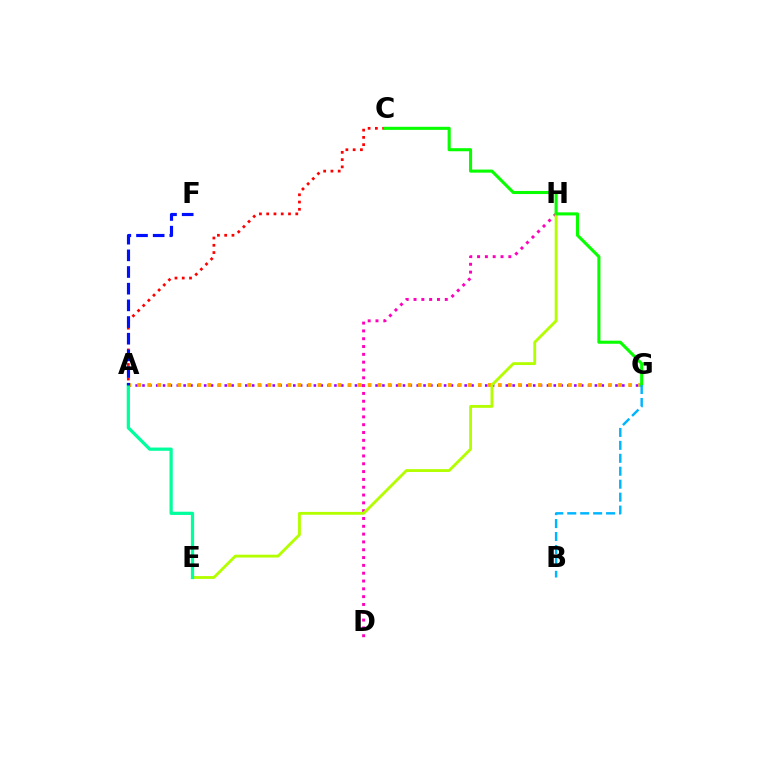{('A', 'G'): [{'color': '#9b00ff', 'line_style': 'dotted', 'thickness': 1.86}, {'color': '#ffa500', 'line_style': 'dotted', 'thickness': 2.72}], ('D', 'H'): [{'color': '#ff00bd', 'line_style': 'dotted', 'thickness': 2.12}], ('A', 'C'): [{'color': '#ff0000', 'line_style': 'dotted', 'thickness': 1.97}], ('E', 'H'): [{'color': '#b3ff00', 'line_style': 'solid', 'thickness': 2.05}], ('C', 'G'): [{'color': '#08ff00', 'line_style': 'solid', 'thickness': 2.22}], ('B', 'G'): [{'color': '#00b5ff', 'line_style': 'dashed', 'thickness': 1.76}], ('A', 'E'): [{'color': '#00ff9d', 'line_style': 'solid', 'thickness': 2.33}], ('A', 'F'): [{'color': '#0010ff', 'line_style': 'dashed', 'thickness': 2.26}]}